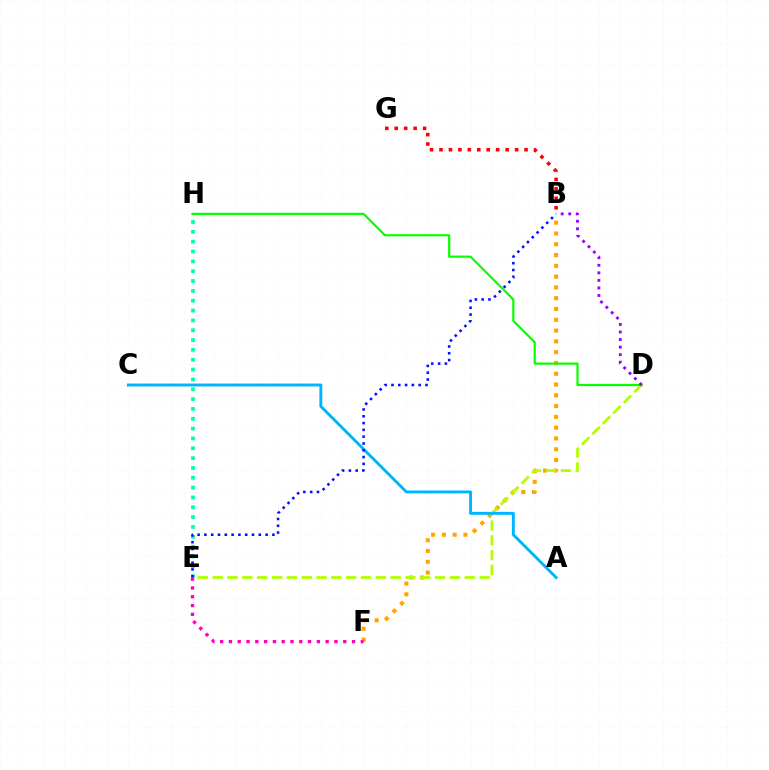{('B', 'F'): [{'color': '#ffa500', 'line_style': 'dotted', 'thickness': 2.93}], ('B', 'G'): [{'color': '#ff0000', 'line_style': 'dotted', 'thickness': 2.57}], ('E', 'H'): [{'color': '#00ff9d', 'line_style': 'dotted', 'thickness': 2.67}], ('D', 'E'): [{'color': '#b3ff00', 'line_style': 'dashed', 'thickness': 2.01}], ('A', 'C'): [{'color': '#00b5ff', 'line_style': 'solid', 'thickness': 2.1}], ('D', 'H'): [{'color': '#08ff00', 'line_style': 'solid', 'thickness': 1.58}], ('B', 'E'): [{'color': '#0010ff', 'line_style': 'dotted', 'thickness': 1.85}], ('E', 'F'): [{'color': '#ff00bd', 'line_style': 'dotted', 'thickness': 2.39}], ('B', 'D'): [{'color': '#9b00ff', 'line_style': 'dotted', 'thickness': 2.05}]}